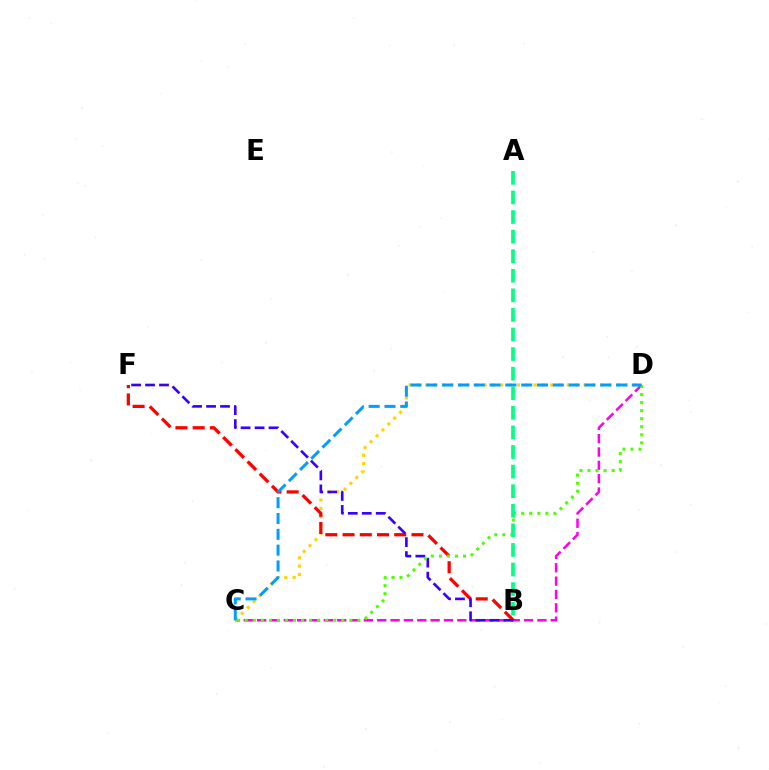{('C', 'D'): [{'color': '#ff00ed', 'line_style': 'dashed', 'thickness': 1.81}, {'color': '#ffd500', 'line_style': 'dotted', 'thickness': 2.26}, {'color': '#4fff00', 'line_style': 'dotted', 'thickness': 2.19}, {'color': '#009eff', 'line_style': 'dashed', 'thickness': 2.15}], ('B', 'F'): [{'color': '#ff0000', 'line_style': 'dashed', 'thickness': 2.34}, {'color': '#3700ff', 'line_style': 'dashed', 'thickness': 1.9}], ('A', 'B'): [{'color': '#00ff86', 'line_style': 'dashed', 'thickness': 2.66}]}